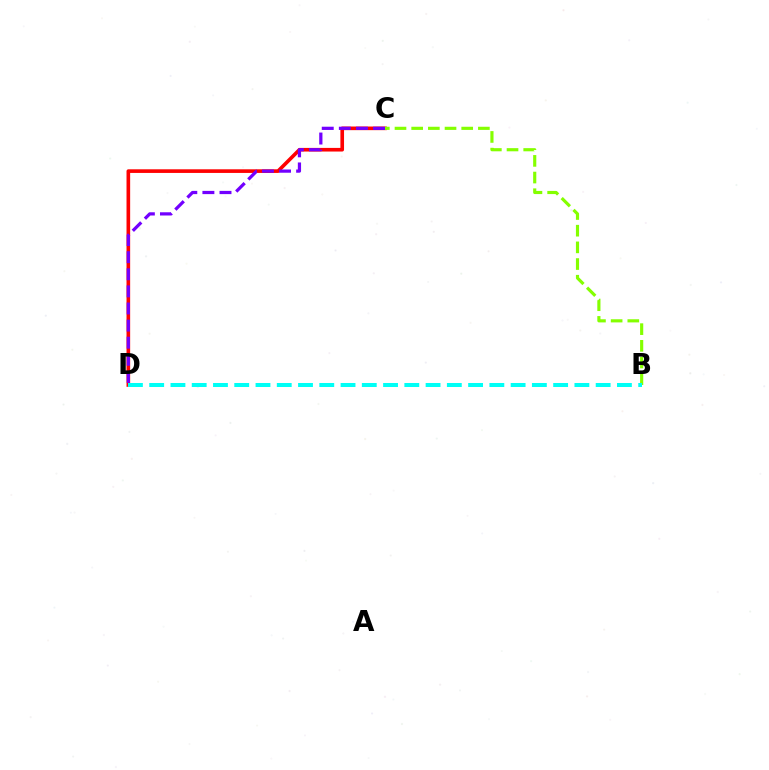{('C', 'D'): [{'color': '#ff0000', 'line_style': 'solid', 'thickness': 2.62}, {'color': '#7200ff', 'line_style': 'dashed', 'thickness': 2.32}], ('B', 'C'): [{'color': '#84ff00', 'line_style': 'dashed', 'thickness': 2.27}], ('B', 'D'): [{'color': '#00fff6', 'line_style': 'dashed', 'thickness': 2.89}]}